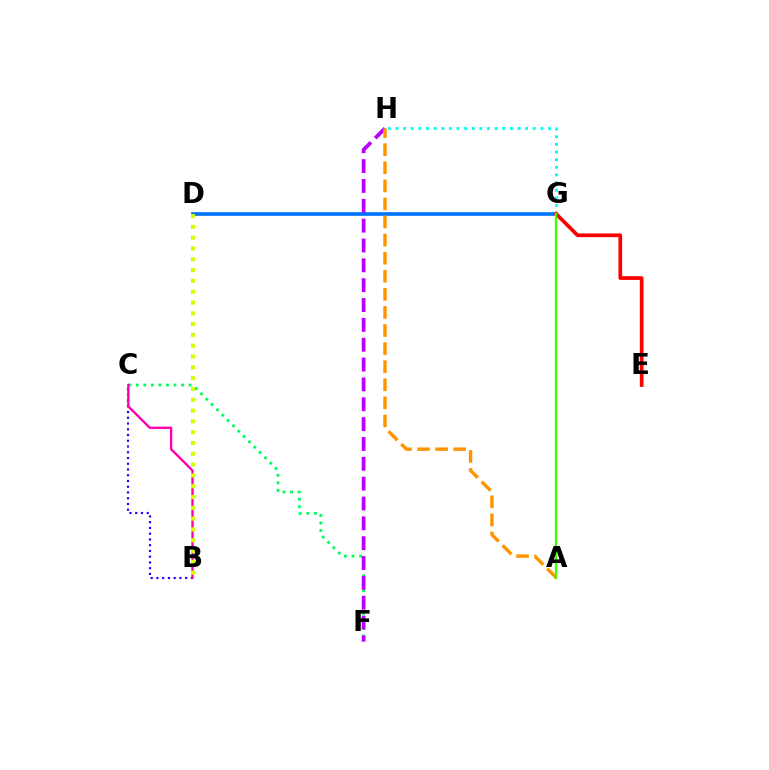{('D', 'G'): [{'color': '#0074ff', 'line_style': 'solid', 'thickness': 2.63}], ('B', 'C'): [{'color': '#2500ff', 'line_style': 'dotted', 'thickness': 1.56}, {'color': '#ff00ac', 'line_style': 'solid', 'thickness': 1.68}], ('C', 'F'): [{'color': '#00ff5c', 'line_style': 'dotted', 'thickness': 2.05}], ('F', 'H'): [{'color': '#b900ff', 'line_style': 'dashed', 'thickness': 2.7}], ('G', 'H'): [{'color': '#00fff6', 'line_style': 'dotted', 'thickness': 2.07}], ('E', 'G'): [{'color': '#ff0000', 'line_style': 'solid', 'thickness': 2.68}], ('A', 'H'): [{'color': '#ff9400', 'line_style': 'dashed', 'thickness': 2.46}], ('A', 'G'): [{'color': '#3dff00', 'line_style': 'solid', 'thickness': 1.68}], ('B', 'D'): [{'color': '#d1ff00', 'line_style': 'dotted', 'thickness': 2.94}]}